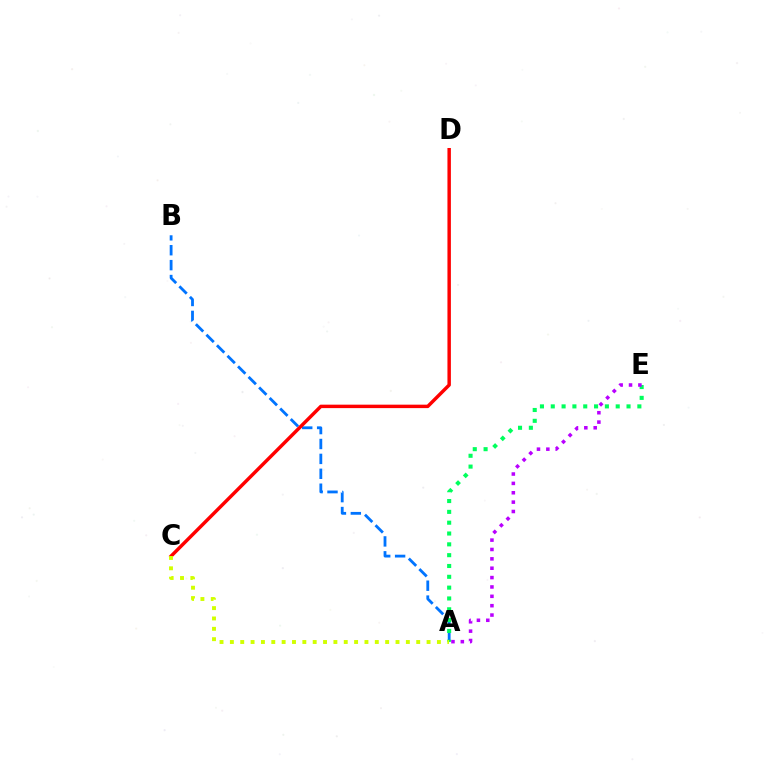{('A', 'B'): [{'color': '#0074ff', 'line_style': 'dashed', 'thickness': 2.03}], ('A', 'E'): [{'color': '#00ff5c', 'line_style': 'dotted', 'thickness': 2.94}, {'color': '#b900ff', 'line_style': 'dotted', 'thickness': 2.55}], ('C', 'D'): [{'color': '#ff0000', 'line_style': 'solid', 'thickness': 2.48}], ('A', 'C'): [{'color': '#d1ff00', 'line_style': 'dotted', 'thickness': 2.81}]}